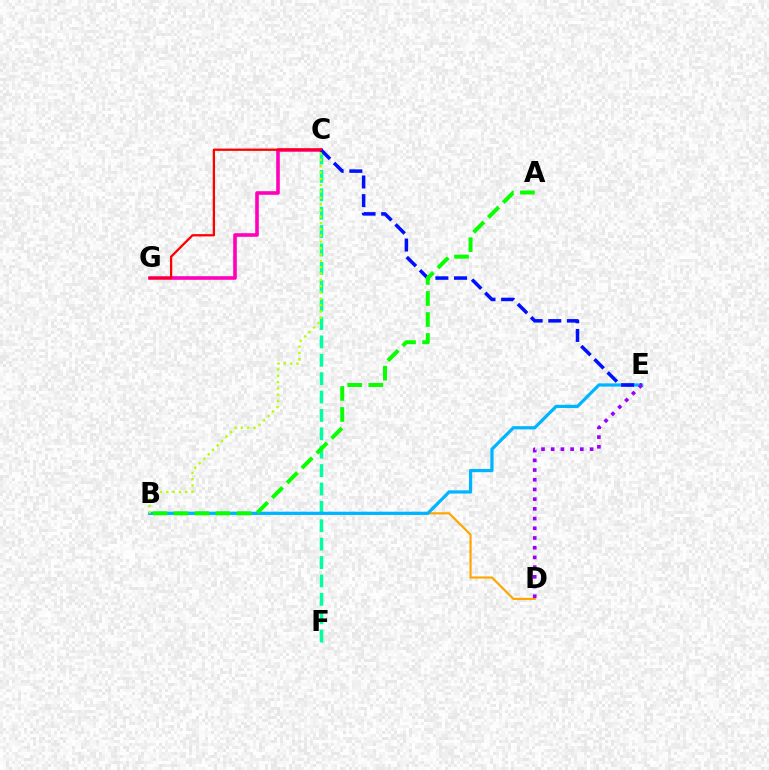{('C', 'F'): [{'color': '#00ff9d', 'line_style': 'dashed', 'thickness': 2.5}], ('B', 'D'): [{'color': '#ffa500', 'line_style': 'solid', 'thickness': 1.56}], ('C', 'G'): [{'color': '#ff00bd', 'line_style': 'solid', 'thickness': 2.59}, {'color': '#ff0000', 'line_style': 'solid', 'thickness': 1.64}], ('B', 'E'): [{'color': '#00b5ff', 'line_style': 'solid', 'thickness': 2.32}], ('C', 'E'): [{'color': '#0010ff', 'line_style': 'dashed', 'thickness': 2.54}], ('A', 'B'): [{'color': '#08ff00', 'line_style': 'dashed', 'thickness': 2.85}], ('D', 'E'): [{'color': '#9b00ff', 'line_style': 'dotted', 'thickness': 2.64}], ('B', 'C'): [{'color': '#b3ff00', 'line_style': 'dotted', 'thickness': 1.71}]}